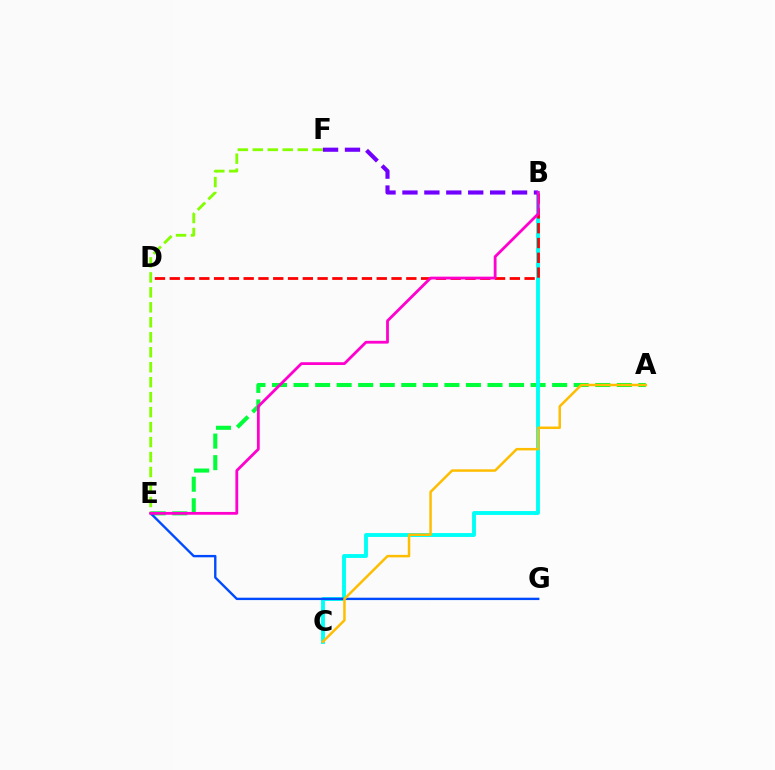{('A', 'E'): [{'color': '#00ff39', 'line_style': 'dashed', 'thickness': 2.93}], ('B', 'C'): [{'color': '#00fff6', 'line_style': 'solid', 'thickness': 2.79}], ('E', 'G'): [{'color': '#004bff', 'line_style': 'solid', 'thickness': 1.71}], ('E', 'F'): [{'color': '#84ff00', 'line_style': 'dashed', 'thickness': 2.03}], ('B', 'D'): [{'color': '#ff0000', 'line_style': 'dashed', 'thickness': 2.01}], ('B', 'F'): [{'color': '#7200ff', 'line_style': 'dashed', 'thickness': 2.98}], ('B', 'E'): [{'color': '#ff00cf', 'line_style': 'solid', 'thickness': 2.02}], ('A', 'C'): [{'color': '#ffbd00', 'line_style': 'solid', 'thickness': 1.79}]}